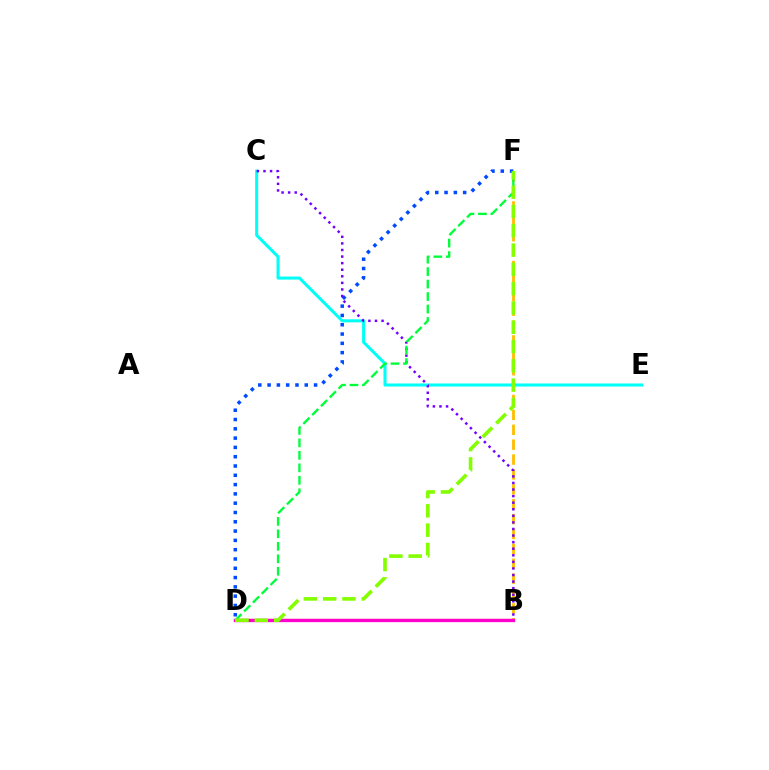{('B', 'D'): [{'color': '#ff0000', 'line_style': 'solid', 'thickness': 1.57}, {'color': '#ff00cf', 'line_style': 'solid', 'thickness': 2.39}], ('D', 'F'): [{'color': '#004bff', 'line_style': 'dotted', 'thickness': 2.53}, {'color': '#00ff39', 'line_style': 'dashed', 'thickness': 1.69}, {'color': '#84ff00', 'line_style': 'dashed', 'thickness': 2.62}], ('C', 'E'): [{'color': '#00fff6', 'line_style': 'solid', 'thickness': 2.19}], ('B', 'F'): [{'color': '#ffbd00', 'line_style': 'dashed', 'thickness': 2.02}], ('B', 'C'): [{'color': '#7200ff', 'line_style': 'dotted', 'thickness': 1.79}]}